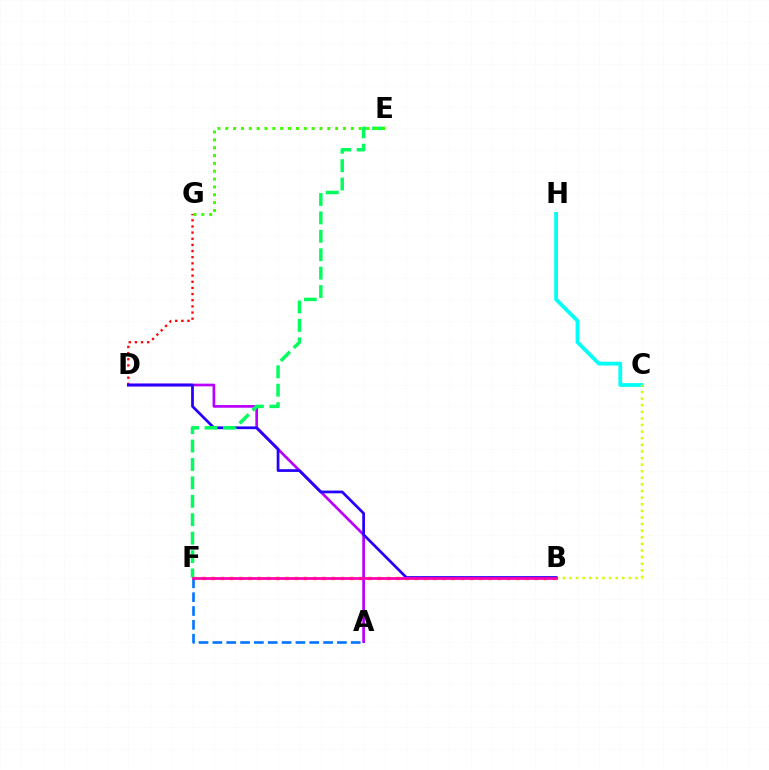{('D', 'G'): [{'color': '#ff0000', 'line_style': 'dotted', 'thickness': 1.67}], ('C', 'H'): [{'color': '#00fff6', 'line_style': 'solid', 'thickness': 2.73}], ('B', 'F'): [{'color': '#ff9400', 'line_style': 'dotted', 'thickness': 2.51}, {'color': '#ff00ac', 'line_style': 'solid', 'thickness': 1.97}], ('B', 'C'): [{'color': '#d1ff00', 'line_style': 'dotted', 'thickness': 1.79}], ('A', 'D'): [{'color': '#b900ff', 'line_style': 'solid', 'thickness': 1.94}], ('A', 'F'): [{'color': '#0074ff', 'line_style': 'dashed', 'thickness': 1.88}], ('B', 'D'): [{'color': '#2500ff', 'line_style': 'solid', 'thickness': 1.97}], ('E', 'F'): [{'color': '#00ff5c', 'line_style': 'dashed', 'thickness': 2.5}], ('E', 'G'): [{'color': '#3dff00', 'line_style': 'dotted', 'thickness': 2.13}]}